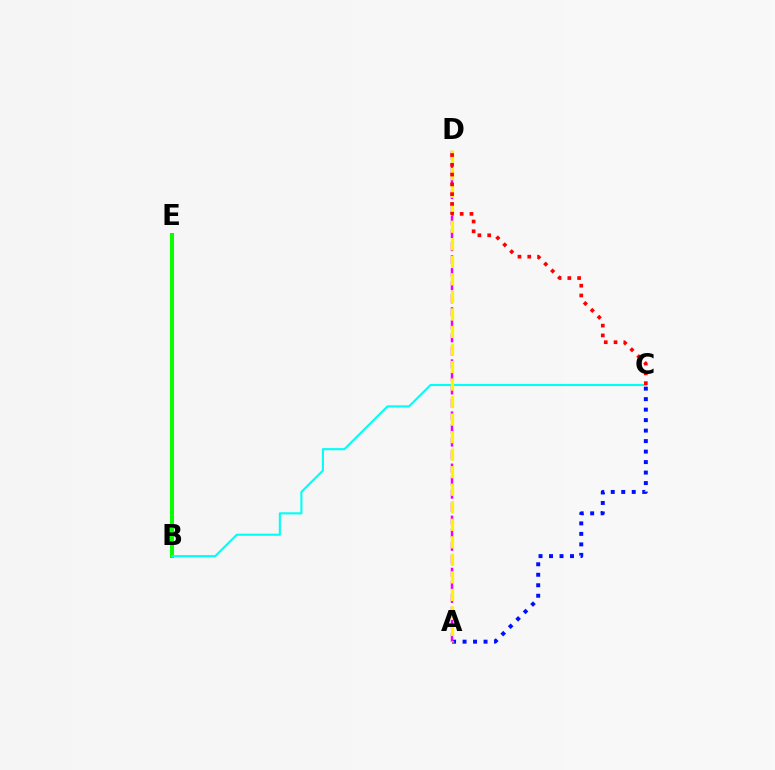{('A', 'C'): [{'color': '#0010ff', 'line_style': 'dotted', 'thickness': 2.85}], ('B', 'E'): [{'color': '#08ff00', 'line_style': 'solid', 'thickness': 2.88}], ('A', 'D'): [{'color': '#ee00ff', 'line_style': 'dashed', 'thickness': 1.77}, {'color': '#fcf500', 'line_style': 'dashed', 'thickness': 2.38}], ('B', 'C'): [{'color': '#00fff6', 'line_style': 'solid', 'thickness': 1.53}], ('C', 'D'): [{'color': '#ff0000', 'line_style': 'dotted', 'thickness': 2.66}]}